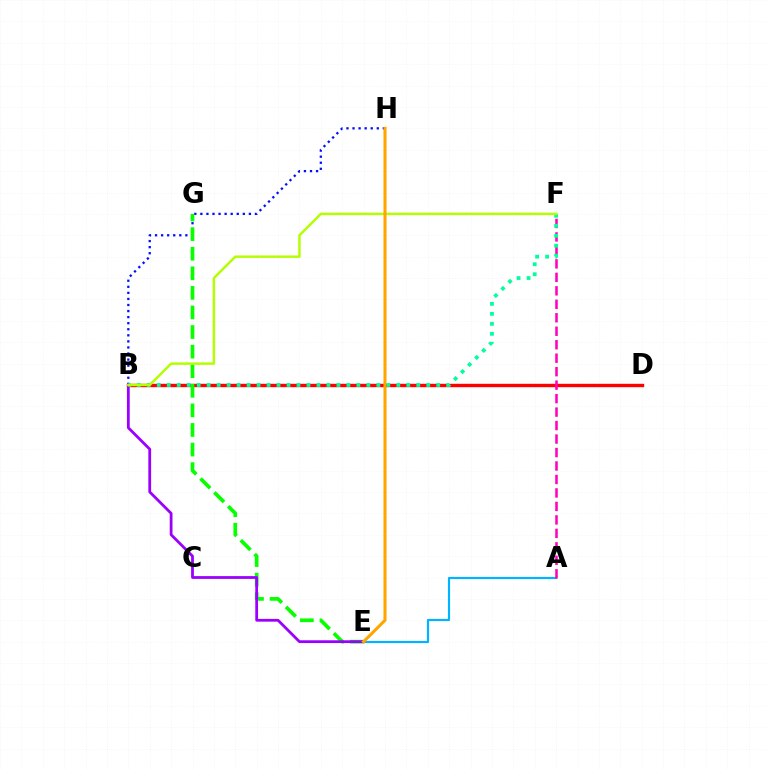{('B', 'D'): [{'color': '#ff0000', 'line_style': 'solid', 'thickness': 2.44}], ('B', 'H'): [{'color': '#0010ff', 'line_style': 'dotted', 'thickness': 1.65}], ('A', 'E'): [{'color': '#00b5ff', 'line_style': 'solid', 'thickness': 1.56}], ('A', 'F'): [{'color': '#ff00bd', 'line_style': 'dashed', 'thickness': 1.83}], ('E', 'G'): [{'color': '#08ff00', 'line_style': 'dashed', 'thickness': 2.66}], ('B', 'E'): [{'color': '#9b00ff', 'line_style': 'solid', 'thickness': 2.0}], ('B', 'F'): [{'color': '#00ff9d', 'line_style': 'dotted', 'thickness': 2.71}, {'color': '#b3ff00', 'line_style': 'solid', 'thickness': 1.77}], ('E', 'H'): [{'color': '#ffa500', 'line_style': 'solid', 'thickness': 2.22}]}